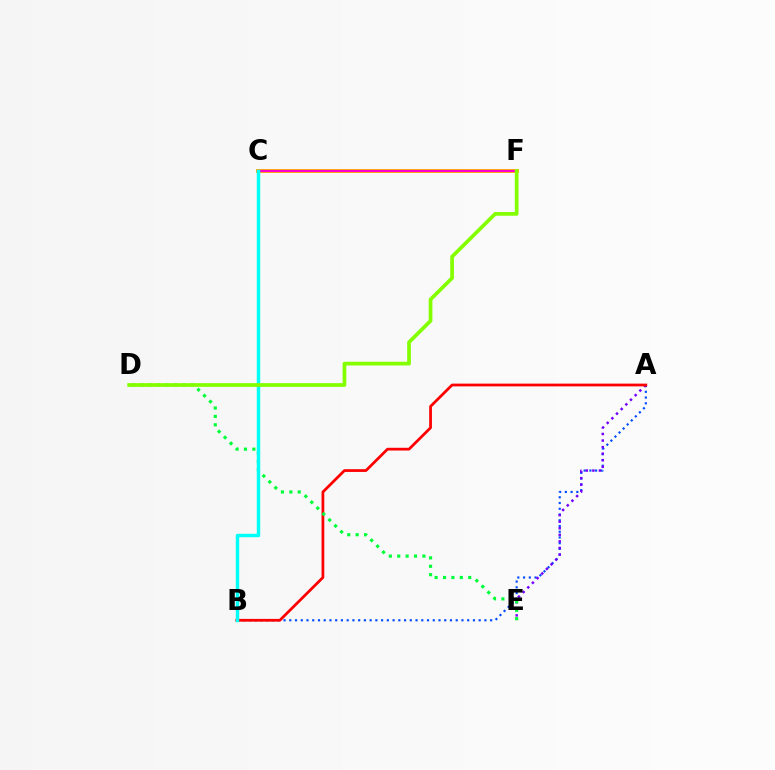{('A', 'B'): [{'color': '#004bff', 'line_style': 'dotted', 'thickness': 1.56}, {'color': '#ff0000', 'line_style': 'solid', 'thickness': 1.98}], ('A', 'E'): [{'color': '#7200ff', 'line_style': 'dotted', 'thickness': 1.78}], ('C', 'F'): [{'color': '#ffbd00', 'line_style': 'solid', 'thickness': 2.87}, {'color': '#ff00cf', 'line_style': 'solid', 'thickness': 1.62}], ('D', 'E'): [{'color': '#00ff39', 'line_style': 'dotted', 'thickness': 2.28}], ('B', 'C'): [{'color': '#00fff6', 'line_style': 'solid', 'thickness': 2.48}], ('D', 'F'): [{'color': '#84ff00', 'line_style': 'solid', 'thickness': 2.67}]}